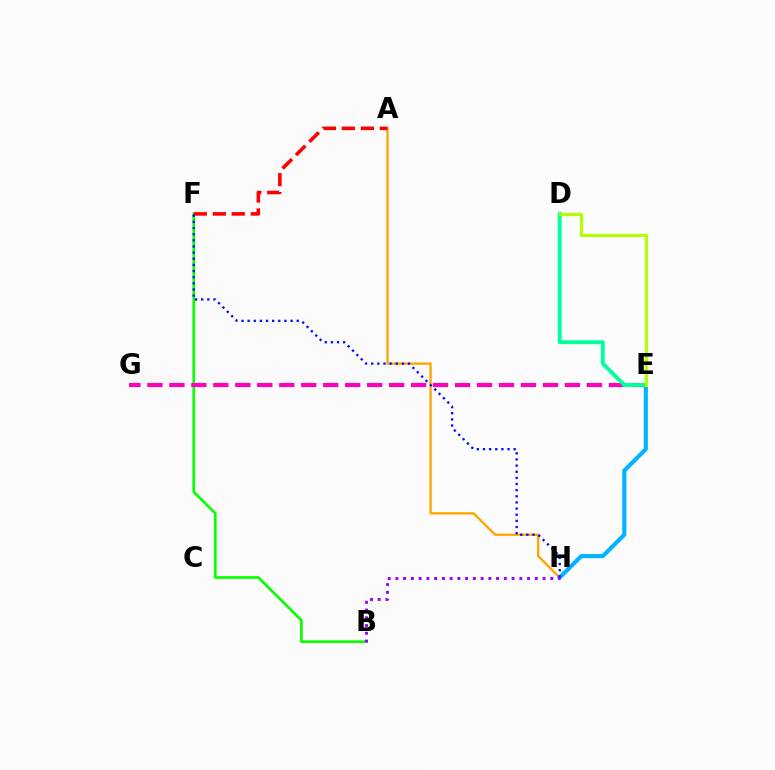{('A', 'H'): [{'color': '#ffa500', 'line_style': 'solid', 'thickness': 1.68}], ('B', 'F'): [{'color': '#08ff00', 'line_style': 'solid', 'thickness': 1.93}], ('E', 'H'): [{'color': '#00b5ff', 'line_style': 'solid', 'thickness': 2.97}], ('E', 'G'): [{'color': '#ff00bd', 'line_style': 'dashed', 'thickness': 2.99}], ('D', 'E'): [{'color': '#00ff9d', 'line_style': 'solid', 'thickness': 2.81}, {'color': '#b3ff00', 'line_style': 'solid', 'thickness': 2.29}], ('A', 'F'): [{'color': '#ff0000', 'line_style': 'dashed', 'thickness': 2.57}], ('F', 'H'): [{'color': '#0010ff', 'line_style': 'dotted', 'thickness': 1.67}], ('B', 'H'): [{'color': '#9b00ff', 'line_style': 'dotted', 'thickness': 2.1}]}